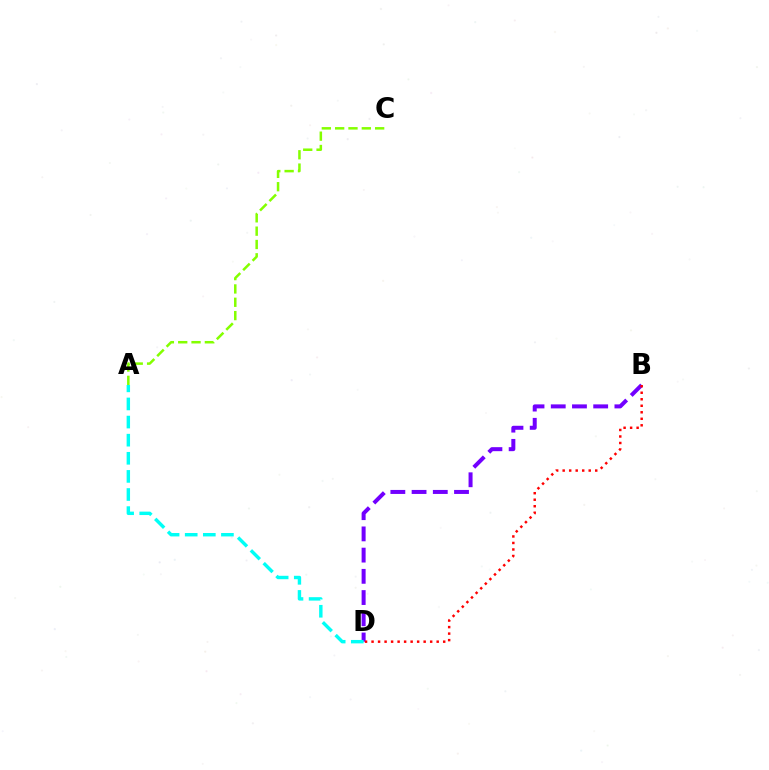{('B', 'D'): [{'color': '#7200ff', 'line_style': 'dashed', 'thickness': 2.88}, {'color': '#ff0000', 'line_style': 'dotted', 'thickness': 1.77}], ('A', 'C'): [{'color': '#84ff00', 'line_style': 'dashed', 'thickness': 1.81}], ('A', 'D'): [{'color': '#00fff6', 'line_style': 'dashed', 'thickness': 2.46}]}